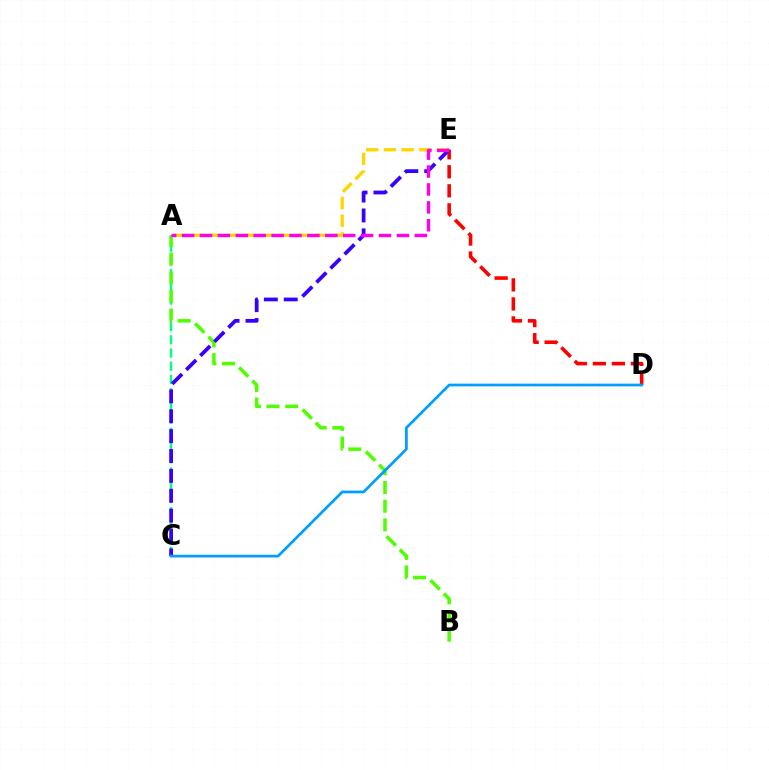{('A', 'C'): [{'color': '#00ff86', 'line_style': 'dashed', 'thickness': 1.8}], ('A', 'E'): [{'color': '#ffd500', 'line_style': 'dashed', 'thickness': 2.4}, {'color': '#ff00ed', 'line_style': 'dashed', 'thickness': 2.43}], ('D', 'E'): [{'color': '#ff0000', 'line_style': 'dashed', 'thickness': 2.58}], ('A', 'B'): [{'color': '#4fff00', 'line_style': 'dashed', 'thickness': 2.54}], ('C', 'E'): [{'color': '#3700ff', 'line_style': 'dashed', 'thickness': 2.7}], ('C', 'D'): [{'color': '#009eff', 'line_style': 'solid', 'thickness': 1.97}]}